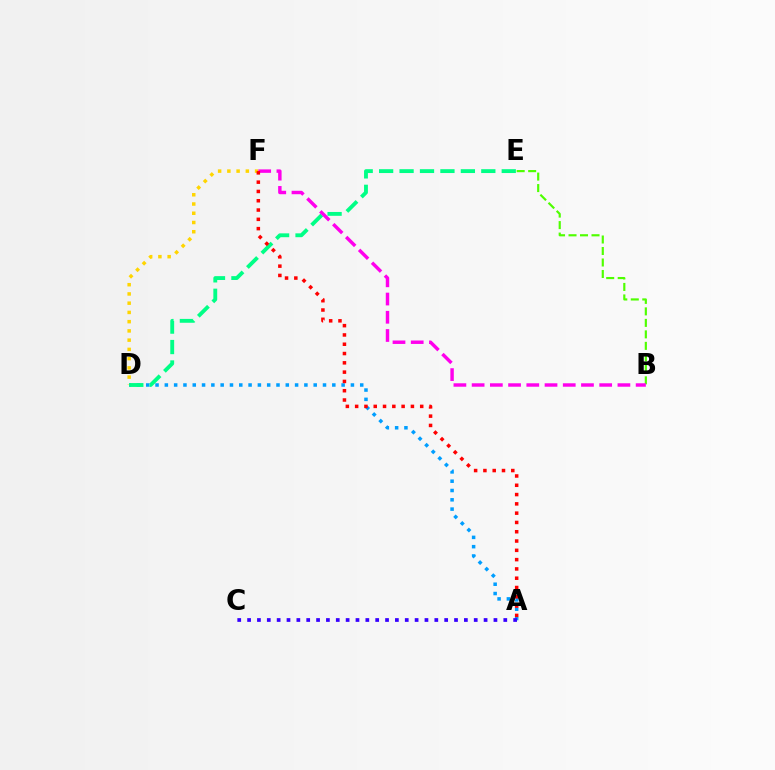{('A', 'D'): [{'color': '#009eff', 'line_style': 'dotted', 'thickness': 2.53}], ('B', 'E'): [{'color': '#4fff00', 'line_style': 'dashed', 'thickness': 1.56}], ('D', 'F'): [{'color': '#ffd500', 'line_style': 'dotted', 'thickness': 2.51}], ('D', 'E'): [{'color': '#00ff86', 'line_style': 'dashed', 'thickness': 2.78}], ('B', 'F'): [{'color': '#ff00ed', 'line_style': 'dashed', 'thickness': 2.48}], ('A', 'F'): [{'color': '#ff0000', 'line_style': 'dotted', 'thickness': 2.53}], ('A', 'C'): [{'color': '#3700ff', 'line_style': 'dotted', 'thickness': 2.68}]}